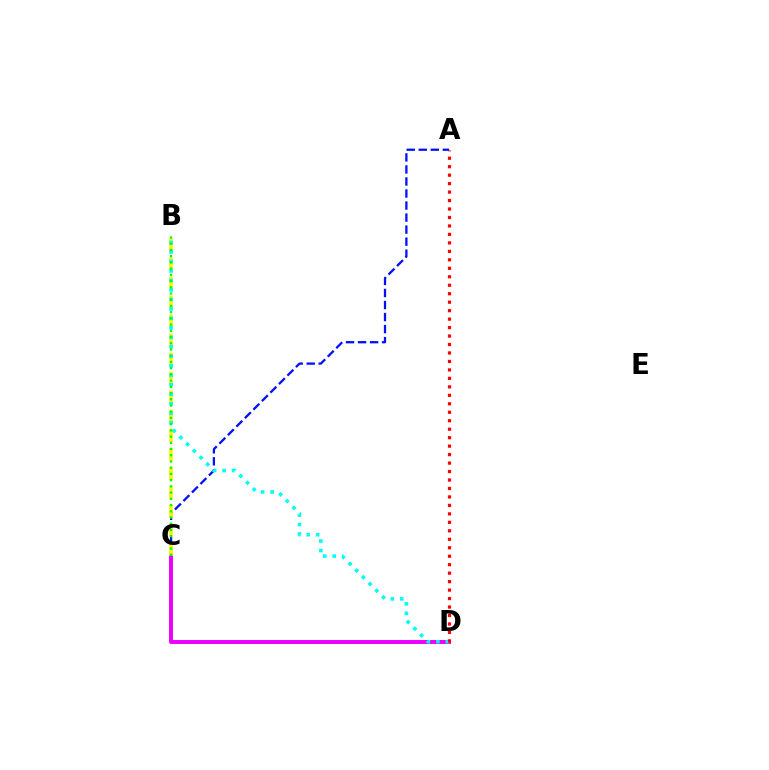{('A', 'C'): [{'color': '#0010ff', 'line_style': 'dashed', 'thickness': 1.63}], ('C', 'D'): [{'color': '#ee00ff', 'line_style': 'solid', 'thickness': 2.86}], ('B', 'C'): [{'color': '#fcf500', 'line_style': 'dashed', 'thickness': 2.58}, {'color': '#08ff00', 'line_style': 'dotted', 'thickness': 1.69}], ('B', 'D'): [{'color': '#00fff6', 'line_style': 'dotted', 'thickness': 2.58}], ('A', 'D'): [{'color': '#ff0000', 'line_style': 'dotted', 'thickness': 2.3}]}